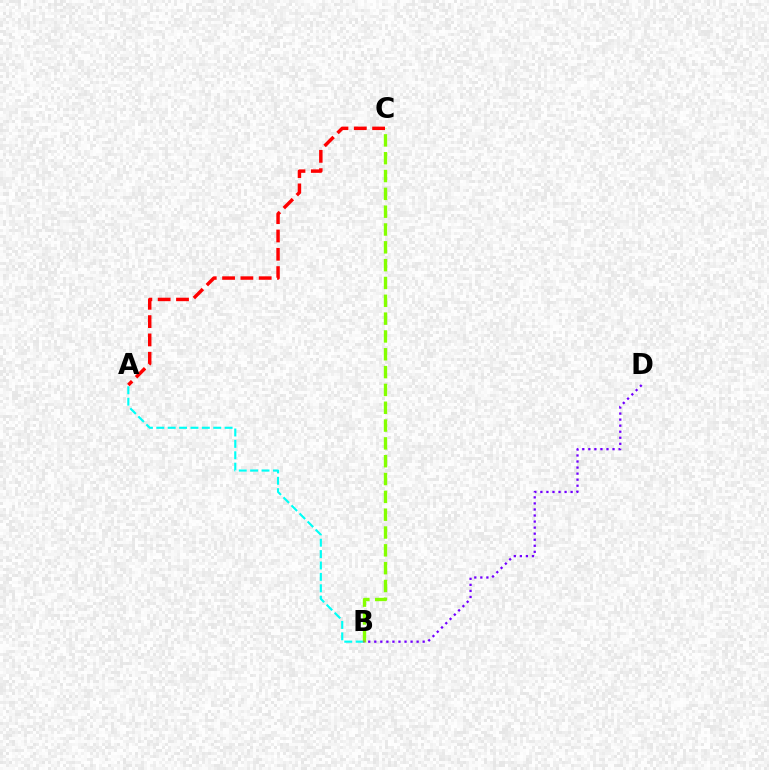{('A', 'B'): [{'color': '#00fff6', 'line_style': 'dashed', 'thickness': 1.55}], ('B', 'C'): [{'color': '#84ff00', 'line_style': 'dashed', 'thickness': 2.42}], ('A', 'C'): [{'color': '#ff0000', 'line_style': 'dashed', 'thickness': 2.49}], ('B', 'D'): [{'color': '#7200ff', 'line_style': 'dotted', 'thickness': 1.64}]}